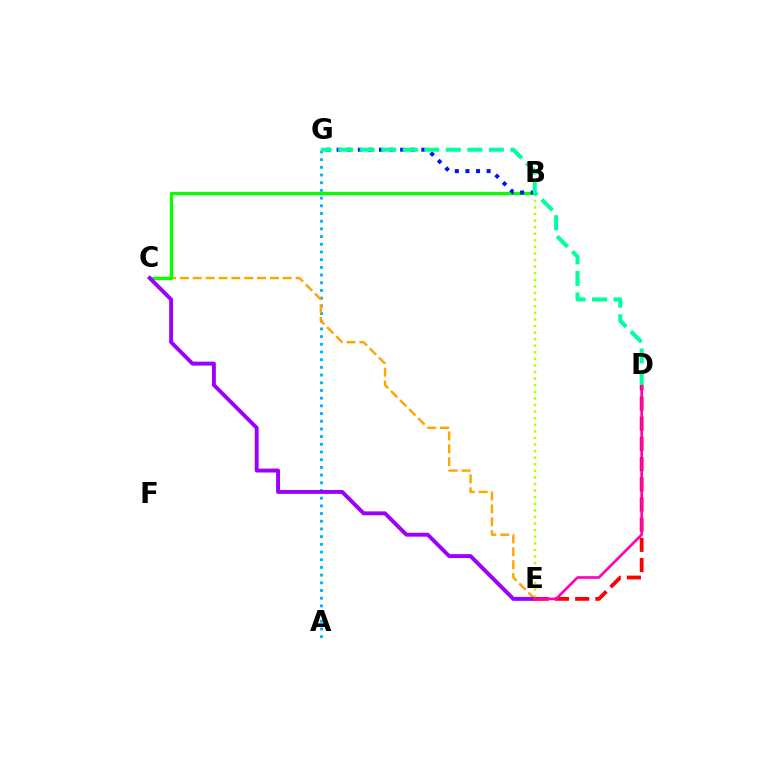{('A', 'G'): [{'color': '#00b5ff', 'line_style': 'dotted', 'thickness': 2.09}], ('C', 'E'): [{'color': '#ffa500', 'line_style': 'dashed', 'thickness': 1.75}, {'color': '#9b00ff', 'line_style': 'solid', 'thickness': 2.82}], ('B', 'C'): [{'color': '#08ff00', 'line_style': 'solid', 'thickness': 2.37}], ('D', 'E'): [{'color': '#ff0000', 'line_style': 'dashed', 'thickness': 2.74}, {'color': '#ff00bd', 'line_style': 'solid', 'thickness': 1.91}], ('B', 'G'): [{'color': '#0010ff', 'line_style': 'dotted', 'thickness': 2.88}], ('B', 'E'): [{'color': '#b3ff00', 'line_style': 'dotted', 'thickness': 1.79}], ('D', 'G'): [{'color': '#00ff9d', 'line_style': 'dashed', 'thickness': 2.92}]}